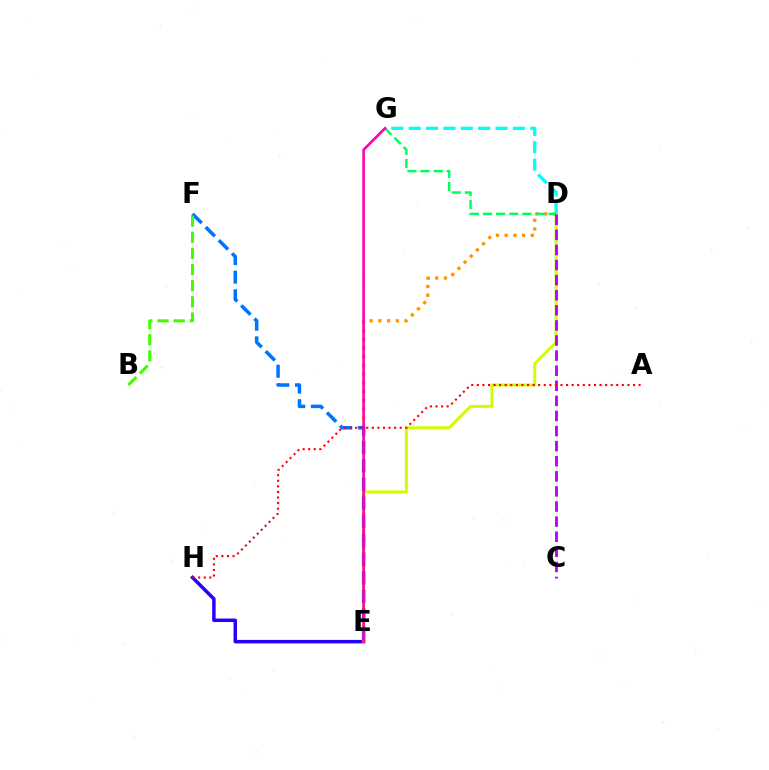{('E', 'H'): [{'color': '#2500ff', 'line_style': 'solid', 'thickness': 2.51}], ('D', 'E'): [{'color': '#d1ff00', 'line_style': 'solid', 'thickness': 2.15}, {'color': '#ff9400', 'line_style': 'dotted', 'thickness': 2.37}], ('E', 'F'): [{'color': '#0074ff', 'line_style': 'dashed', 'thickness': 2.53}], ('B', 'F'): [{'color': '#3dff00', 'line_style': 'dashed', 'thickness': 2.19}], ('D', 'G'): [{'color': '#00fff6', 'line_style': 'dashed', 'thickness': 2.36}, {'color': '#00ff5c', 'line_style': 'dashed', 'thickness': 1.79}], ('C', 'D'): [{'color': '#b900ff', 'line_style': 'dashed', 'thickness': 2.05}], ('A', 'H'): [{'color': '#ff0000', 'line_style': 'dotted', 'thickness': 1.52}], ('E', 'G'): [{'color': '#ff00ac', 'line_style': 'solid', 'thickness': 1.88}]}